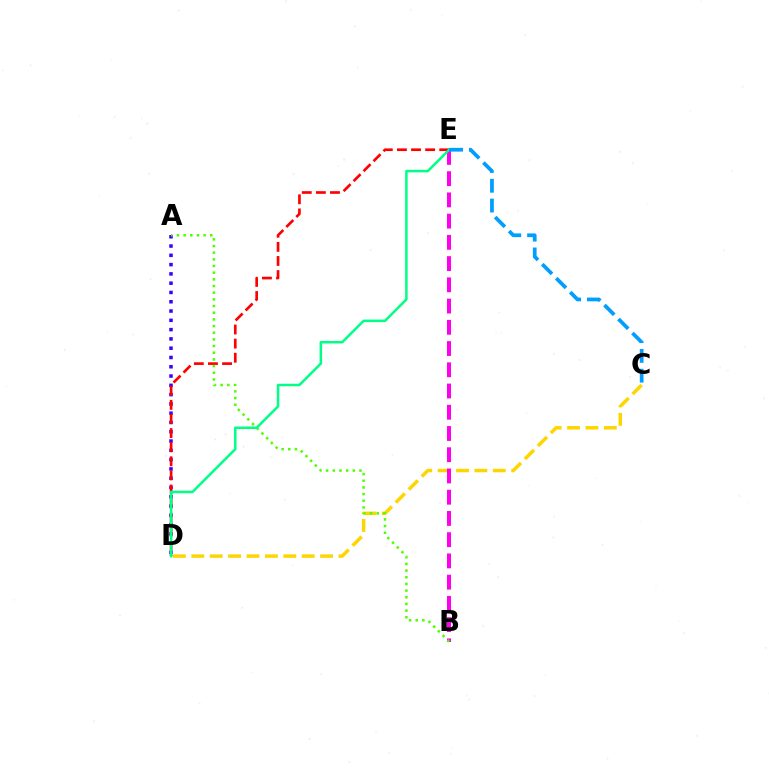{('A', 'D'): [{'color': '#3700ff', 'line_style': 'dotted', 'thickness': 2.52}], ('C', 'D'): [{'color': '#ffd500', 'line_style': 'dashed', 'thickness': 2.5}], ('B', 'E'): [{'color': '#ff00ed', 'line_style': 'dashed', 'thickness': 2.88}], ('D', 'E'): [{'color': '#ff0000', 'line_style': 'dashed', 'thickness': 1.92}, {'color': '#00ff86', 'line_style': 'solid', 'thickness': 1.81}], ('A', 'B'): [{'color': '#4fff00', 'line_style': 'dotted', 'thickness': 1.81}], ('C', 'E'): [{'color': '#009eff', 'line_style': 'dashed', 'thickness': 2.69}]}